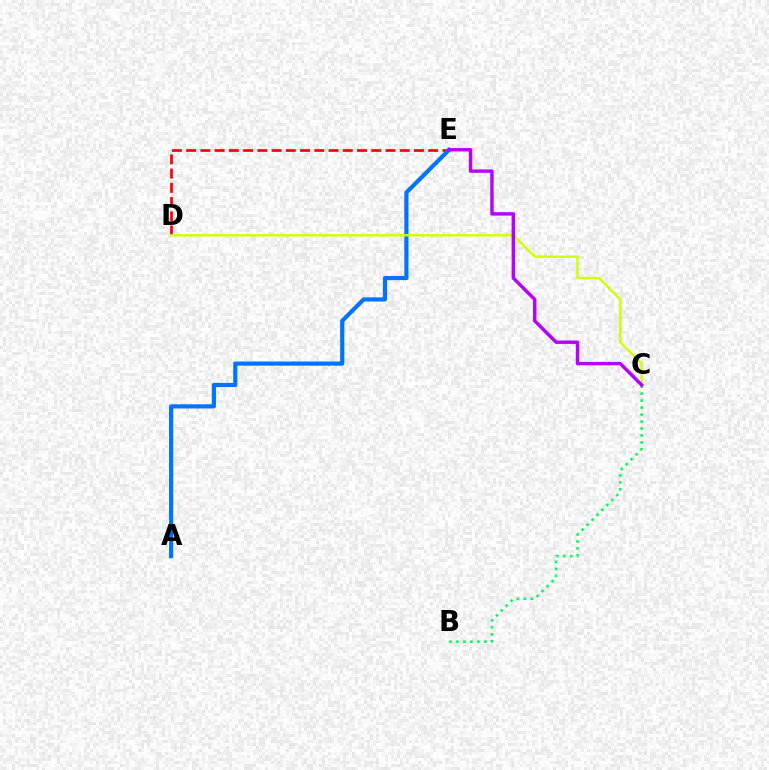{('B', 'C'): [{'color': '#00ff5c', 'line_style': 'dotted', 'thickness': 1.89}], ('D', 'E'): [{'color': '#ff0000', 'line_style': 'dashed', 'thickness': 1.93}], ('A', 'E'): [{'color': '#0074ff', 'line_style': 'solid', 'thickness': 2.99}], ('C', 'D'): [{'color': '#d1ff00', 'line_style': 'solid', 'thickness': 1.7}], ('C', 'E'): [{'color': '#b900ff', 'line_style': 'solid', 'thickness': 2.47}]}